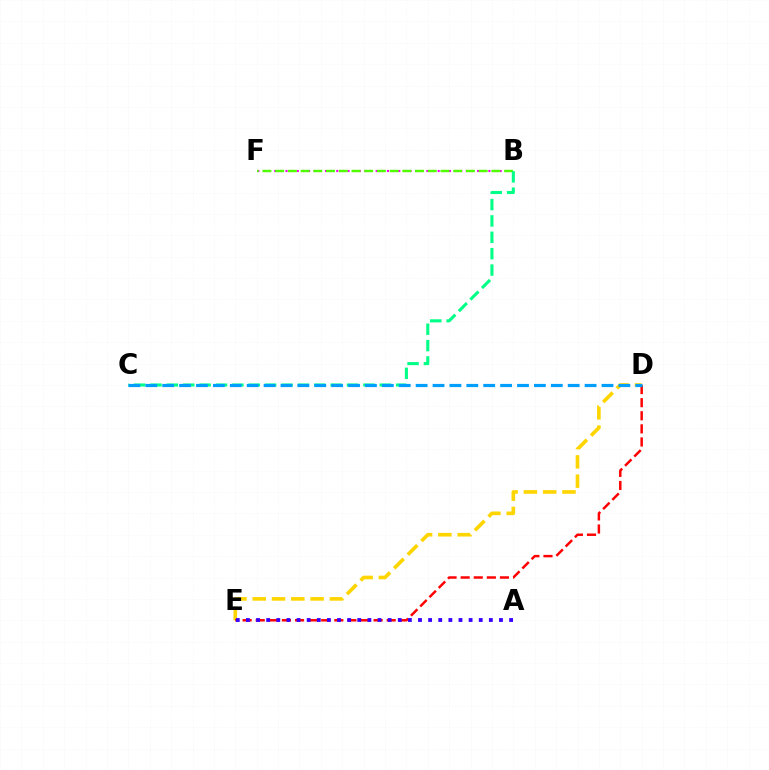{('B', 'F'): [{'color': '#ff00ed', 'line_style': 'dotted', 'thickness': 1.53}, {'color': '#4fff00', 'line_style': 'dashed', 'thickness': 1.73}], ('B', 'C'): [{'color': '#00ff86', 'line_style': 'dashed', 'thickness': 2.22}], ('D', 'E'): [{'color': '#ffd500', 'line_style': 'dashed', 'thickness': 2.62}, {'color': '#ff0000', 'line_style': 'dashed', 'thickness': 1.78}], ('A', 'E'): [{'color': '#3700ff', 'line_style': 'dotted', 'thickness': 2.75}], ('C', 'D'): [{'color': '#009eff', 'line_style': 'dashed', 'thickness': 2.3}]}